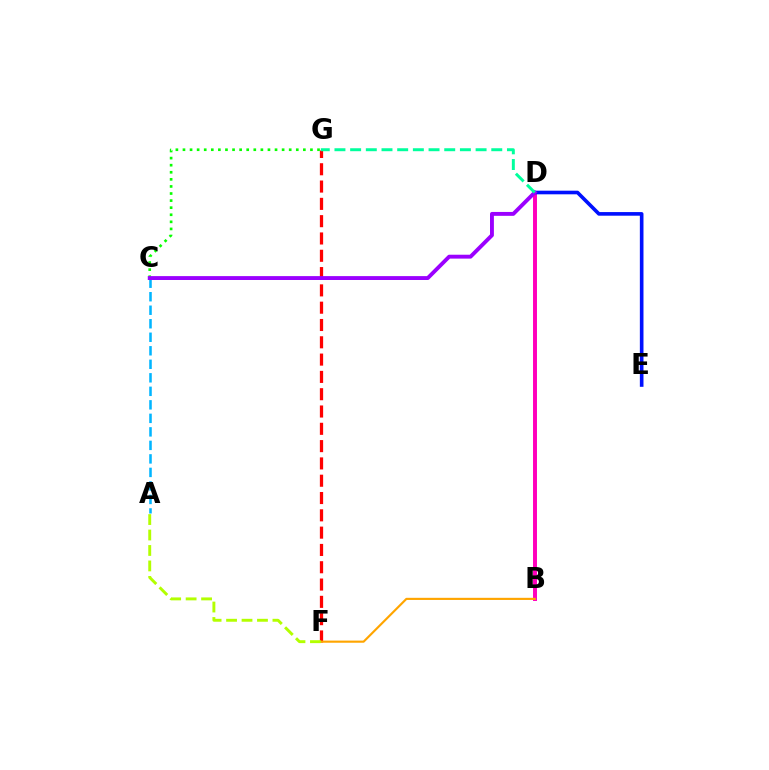{('C', 'G'): [{'color': '#08ff00', 'line_style': 'dotted', 'thickness': 1.92}], ('F', 'G'): [{'color': '#ff0000', 'line_style': 'dashed', 'thickness': 2.35}], ('A', 'C'): [{'color': '#00b5ff', 'line_style': 'dashed', 'thickness': 1.84}], ('B', 'D'): [{'color': '#ff00bd', 'line_style': 'solid', 'thickness': 2.85}], ('B', 'F'): [{'color': '#ffa500', 'line_style': 'solid', 'thickness': 1.55}], ('A', 'F'): [{'color': '#b3ff00', 'line_style': 'dashed', 'thickness': 2.1}], ('D', 'E'): [{'color': '#0010ff', 'line_style': 'solid', 'thickness': 2.61}], ('C', 'D'): [{'color': '#9b00ff', 'line_style': 'solid', 'thickness': 2.8}], ('D', 'G'): [{'color': '#00ff9d', 'line_style': 'dashed', 'thickness': 2.13}]}